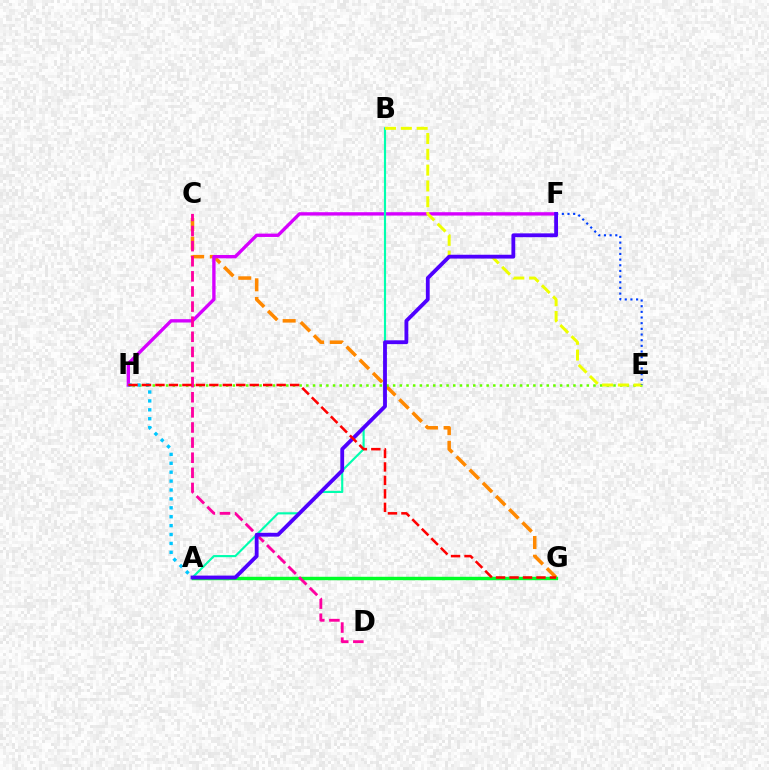{('C', 'G'): [{'color': '#ff8800', 'line_style': 'dashed', 'thickness': 2.53}], ('E', 'H'): [{'color': '#66ff00', 'line_style': 'dotted', 'thickness': 1.81}], ('A', 'G'): [{'color': '#00ff27', 'line_style': 'solid', 'thickness': 2.46}], ('F', 'H'): [{'color': '#d600ff', 'line_style': 'solid', 'thickness': 2.41}], ('C', 'D'): [{'color': '#ff00a0', 'line_style': 'dashed', 'thickness': 2.05}], ('A', 'B'): [{'color': '#00ffaf', 'line_style': 'solid', 'thickness': 1.54}], ('B', 'E'): [{'color': '#eeff00', 'line_style': 'dashed', 'thickness': 2.15}], ('E', 'F'): [{'color': '#003fff', 'line_style': 'dotted', 'thickness': 1.54}], ('A', 'F'): [{'color': '#4f00ff', 'line_style': 'solid', 'thickness': 2.75}], ('A', 'H'): [{'color': '#00c7ff', 'line_style': 'dotted', 'thickness': 2.42}], ('G', 'H'): [{'color': '#ff0000', 'line_style': 'dashed', 'thickness': 1.83}]}